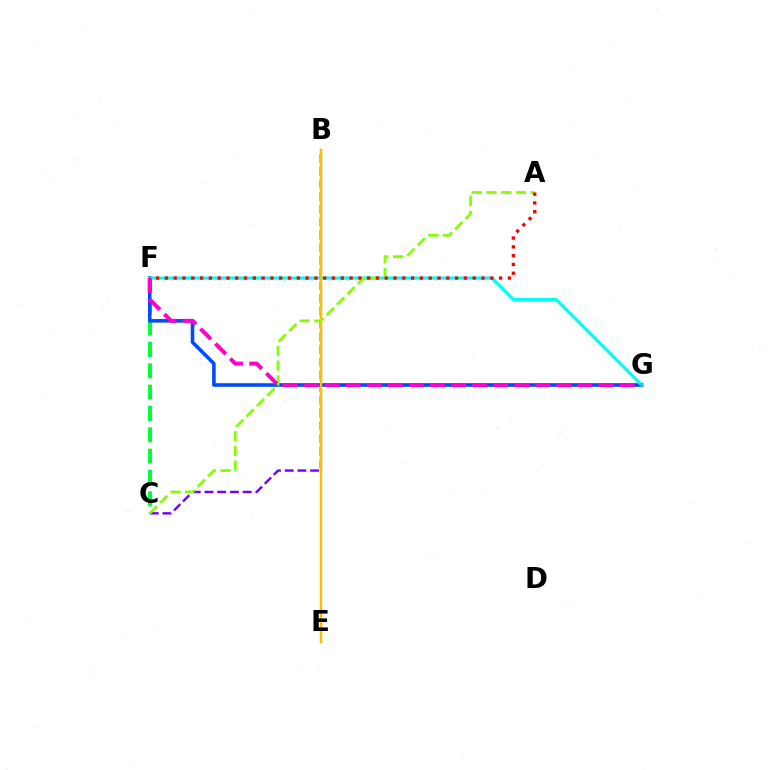{('C', 'F'): [{'color': '#00ff39', 'line_style': 'dashed', 'thickness': 2.9}], ('B', 'C'): [{'color': '#7200ff', 'line_style': 'dashed', 'thickness': 1.73}], ('F', 'G'): [{'color': '#004bff', 'line_style': 'solid', 'thickness': 2.59}, {'color': '#00fff6', 'line_style': 'solid', 'thickness': 2.3}, {'color': '#ff00cf', 'line_style': 'dashed', 'thickness': 2.86}], ('B', 'E'): [{'color': '#ffbd00', 'line_style': 'solid', 'thickness': 1.78}], ('A', 'C'): [{'color': '#84ff00', 'line_style': 'dashed', 'thickness': 2.0}], ('A', 'F'): [{'color': '#ff0000', 'line_style': 'dotted', 'thickness': 2.39}]}